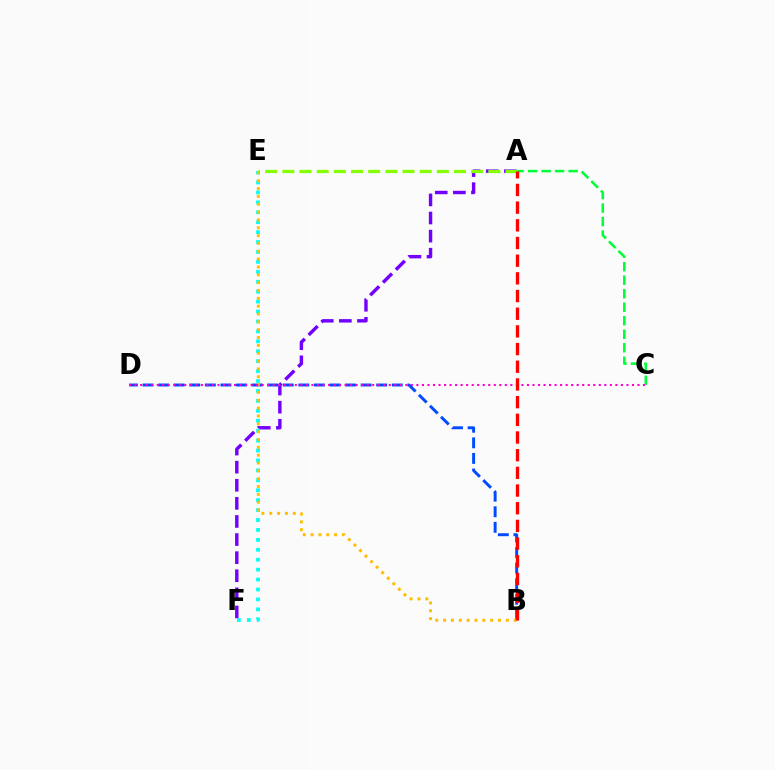{('A', 'F'): [{'color': '#7200ff', 'line_style': 'dashed', 'thickness': 2.46}], ('B', 'D'): [{'color': '#004bff', 'line_style': 'dashed', 'thickness': 2.12}], ('E', 'F'): [{'color': '#00fff6', 'line_style': 'dotted', 'thickness': 2.7}], ('B', 'E'): [{'color': '#ffbd00', 'line_style': 'dotted', 'thickness': 2.13}], ('A', 'C'): [{'color': '#00ff39', 'line_style': 'dashed', 'thickness': 1.84}], ('A', 'E'): [{'color': '#84ff00', 'line_style': 'dashed', 'thickness': 2.33}], ('C', 'D'): [{'color': '#ff00cf', 'line_style': 'dotted', 'thickness': 1.5}], ('A', 'B'): [{'color': '#ff0000', 'line_style': 'dashed', 'thickness': 2.4}]}